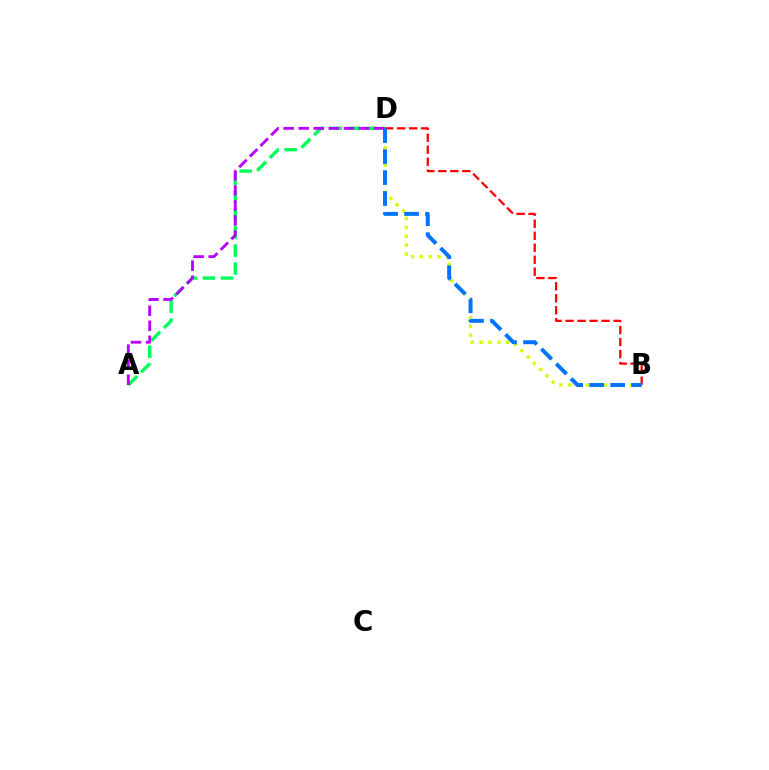{('A', 'D'): [{'color': '#00ff5c', 'line_style': 'dashed', 'thickness': 2.44}, {'color': '#b900ff', 'line_style': 'dashed', 'thickness': 2.05}], ('B', 'D'): [{'color': '#d1ff00', 'line_style': 'dotted', 'thickness': 2.41}, {'color': '#ff0000', 'line_style': 'dashed', 'thickness': 1.63}, {'color': '#0074ff', 'line_style': 'dashed', 'thickness': 2.85}]}